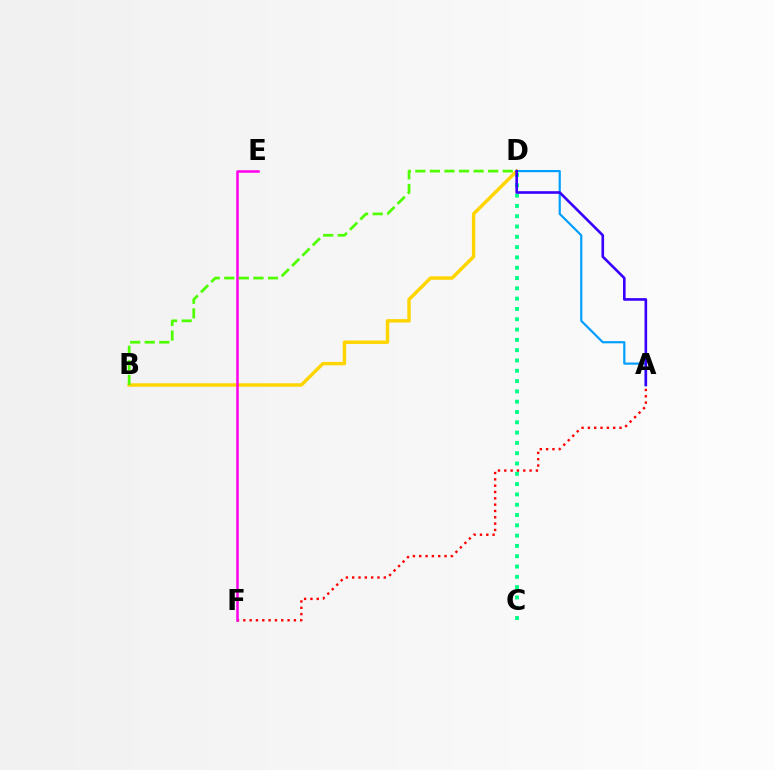{('C', 'D'): [{'color': '#00ff86', 'line_style': 'dotted', 'thickness': 2.8}], ('A', 'F'): [{'color': '#ff0000', 'line_style': 'dotted', 'thickness': 1.72}], ('B', 'D'): [{'color': '#ffd500', 'line_style': 'solid', 'thickness': 2.47}, {'color': '#4fff00', 'line_style': 'dashed', 'thickness': 1.98}], ('A', 'D'): [{'color': '#009eff', 'line_style': 'solid', 'thickness': 1.58}, {'color': '#3700ff', 'line_style': 'solid', 'thickness': 1.88}], ('E', 'F'): [{'color': '#ff00ed', 'line_style': 'solid', 'thickness': 1.82}]}